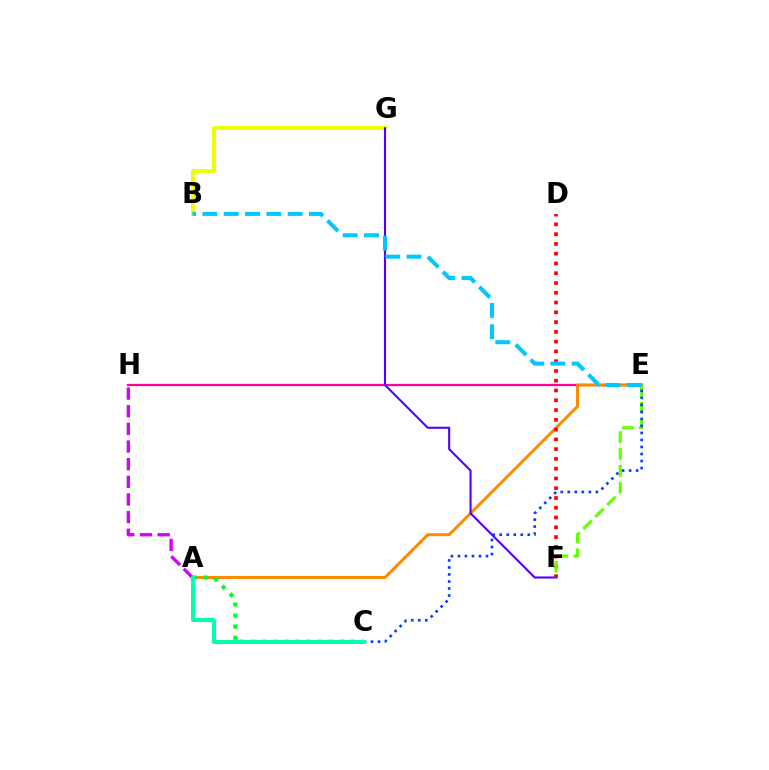{('E', 'H'): [{'color': '#ff00a0', 'line_style': 'solid', 'thickness': 1.62}], ('B', 'G'): [{'color': '#eeff00', 'line_style': 'solid', 'thickness': 2.87}], ('A', 'E'): [{'color': '#ff8800', 'line_style': 'solid', 'thickness': 2.13}], ('F', 'G'): [{'color': '#4f00ff', 'line_style': 'solid', 'thickness': 1.5}], ('D', 'F'): [{'color': '#ff0000', 'line_style': 'dotted', 'thickness': 2.65}], ('E', 'F'): [{'color': '#66ff00', 'line_style': 'dashed', 'thickness': 2.29}], ('A', 'H'): [{'color': '#d600ff', 'line_style': 'dashed', 'thickness': 2.4}], ('C', 'E'): [{'color': '#003fff', 'line_style': 'dotted', 'thickness': 1.91}], ('A', 'C'): [{'color': '#00ff27', 'line_style': 'dotted', 'thickness': 3.0}, {'color': '#00ffaf', 'line_style': 'solid', 'thickness': 2.84}], ('B', 'E'): [{'color': '#00c7ff', 'line_style': 'dashed', 'thickness': 2.9}]}